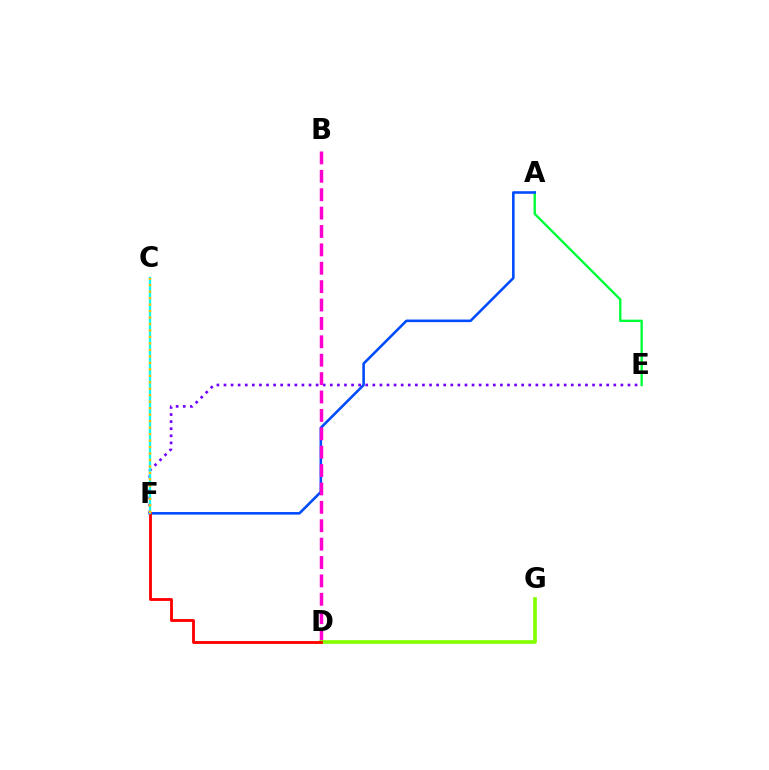{('A', 'E'): [{'color': '#00ff39', 'line_style': 'solid', 'thickness': 1.7}], ('A', 'F'): [{'color': '#004bff', 'line_style': 'solid', 'thickness': 1.86}], ('E', 'F'): [{'color': '#7200ff', 'line_style': 'dotted', 'thickness': 1.93}], ('B', 'D'): [{'color': '#ff00cf', 'line_style': 'dashed', 'thickness': 2.5}], ('D', 'G'): [{'color': '#84ff00', 'line_style': 'solid', 'thickness': 2.64}], ('D', 'F'): [{'color': '#ff0000', 'line_style': 'solid', 'thickness': 2.05}], ('C', 'F'): [{'color': '#00fff6', 'line_style': 'solid', 'thickness': 1.67}, {'color': '#ffbd00', 'line_style': 'dotted', 'thickness': 1.76}]}